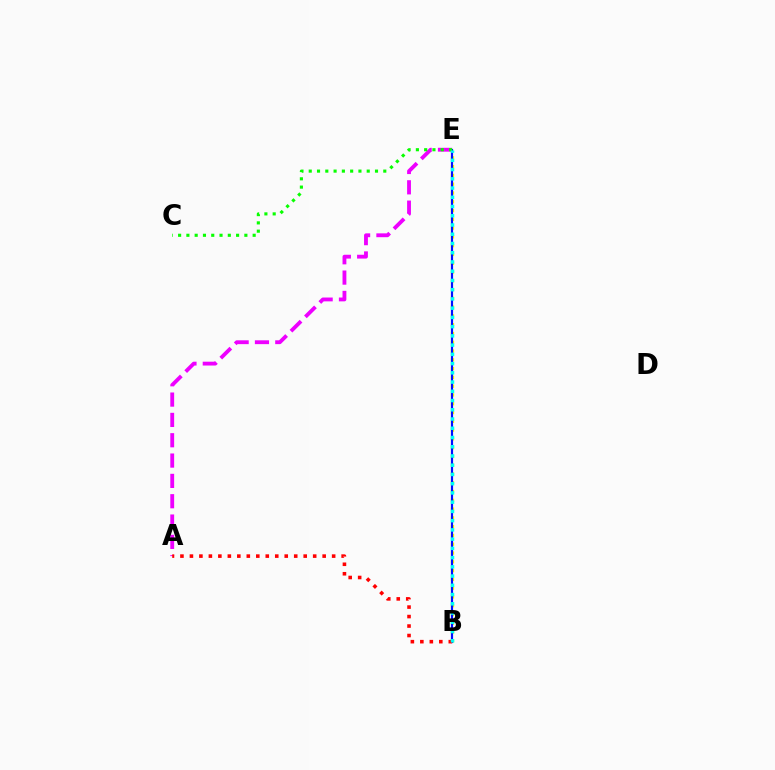{('B', 'E'): [{'color': '#fcf500', 'line_style': 'dotted', 'thickness': 2.39}, {'color': '#0010ff', 'line_style': 'solid', 'thickness': 1.57}, {'color': '#00fff6', 'line_style': 'dotted', 'thickness': 2.51}], ('A', 'E'): [{'color': '#ee00ff', 'line_style': 'dashed', 'thickness': 2.76}], ('C', 'E'): [{'color': '#08ff00', 'line_style': 'dotted', 'thickness': 2.25}], ('A', 'B'): [{'color': '#ff0000', 'line_style': 'dotted', 'thickness': 2.58}]}